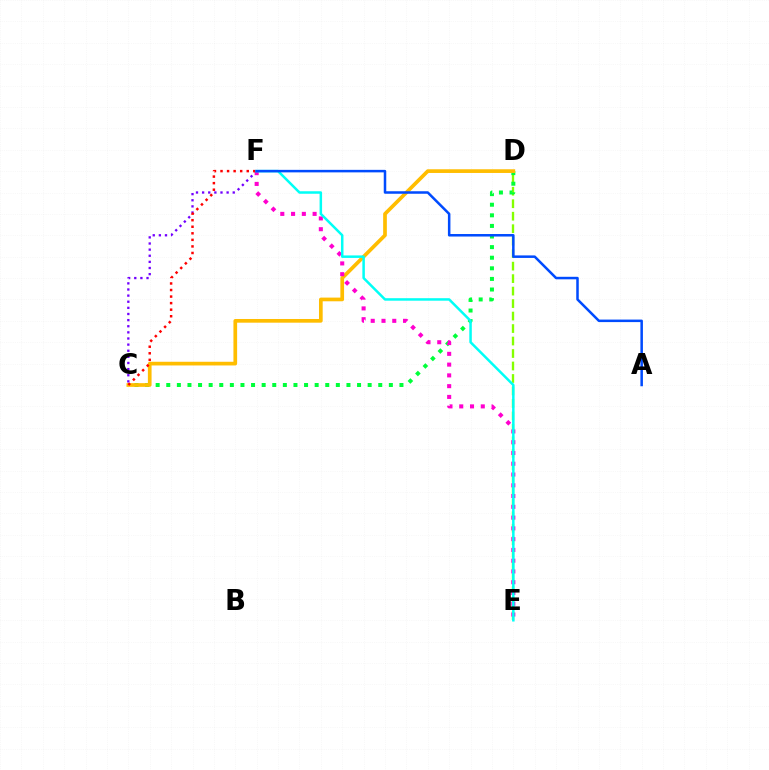{('D', 'E'): [{'color': '#84ff00', 'line_style': 'dashed', 'thickness': 1.7}], ('C', 'D'): [{'color': '#00ff39', 'line_style': 'dotted', 'thickness': 2.88}, {'color': '#ffbd00', 'line_style': 'solid', 'thickness': 2.66}], ('C', 'F'): [{'color': '#7200ff', 'line_style': 'dotted', 'thickness': 1.66}, {'color': '#ff0000', 'line_style': 'dotted', 'thickness': 1.78}], ('E', 'F'): [{'color': '#ff00cf', 'line_style': 'dotted', 'thickness': 2.93}, {'color': '#00fff6', 'line_style': 'solid', 'thickness': 1.8}], ('A', 'F'): [{'color': '#004bff', 'line_style': 'solid', 'thickness': 1.81}]}